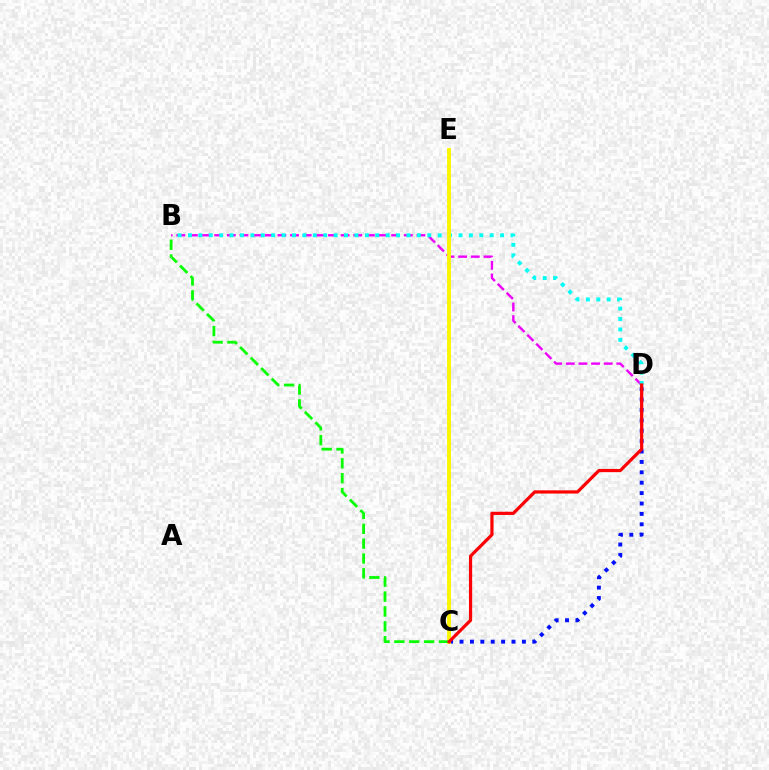{('C', 'D'): [{'color': '#0010ff', 'line_style': 'dotted', 'thickness': 2.82}, {'color': '#ff0000', 'line_style': 'solid', 'thickness': 2.31}], ('B', 'D'): [{'color': '#ee00ff', 'line_style': 'dashed', 'thickness': 1.72}, {'color': '#00fff6', 'line_style': 'dotted', 'thickness': 2.83}], ('C', 'E'): [{'color': '#fcf500', 'line_style': 'solid', 'thickness': 2.79}], ('B', 'C'): [{'color': '#08ff00', 'line_style': 'dashed', 'thickness': 2.02}]}